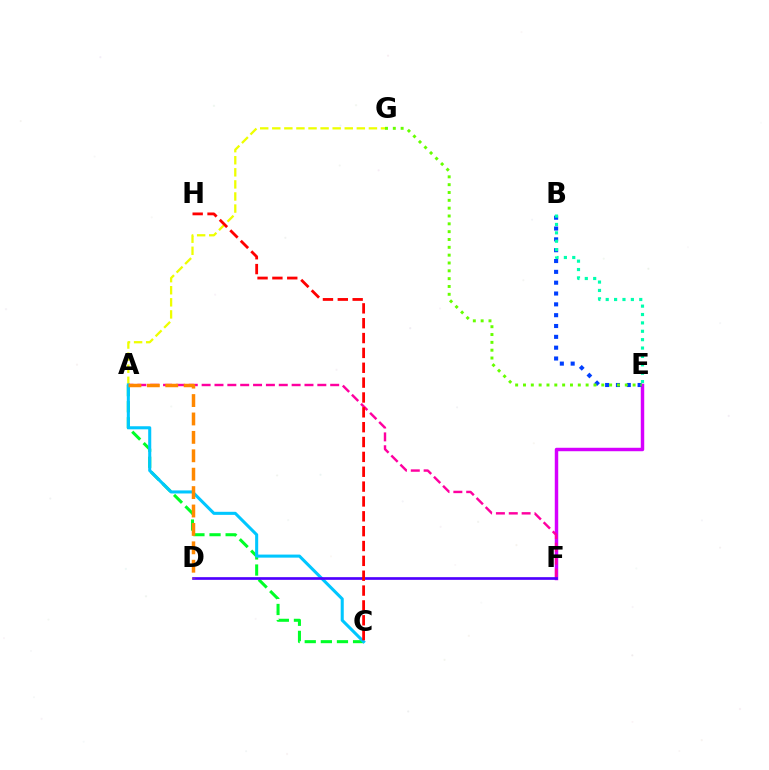{('A', 'C'): [{'color': '#00ff27', 'line_style': 'dashed', 'thickness': 2.19}, {'color': '#00c7ff', 'line_style': 'solid', 'thickness': 2.2}], ('E', 'F'): [{'color': '#d600ff', 'line_style': 'solid', 'thickness': 2.49}], ('B', 'E'): [{'color': '#003fff', 'line_style': 'dotted', 'thickness': 2.94}, {'color': '#00ffaf', 'line_style': 'dotted', 'thickness': 2.28}], ('A', 'G'): [{'color': '#eeff00', 'line_style': 'dashed', 'thickness': 1.64}], ('A', 'F'): [{'color': '#ff00a0', 'line_style': 'dashed', 'thickness': 1.75}], ('D', 'F'): [{'color': '#4f00ff', 'line_style': 'solid', 'thickness': 1.93}], ('A', 'D'): [{'color': '#ff8800', 'line_style': 'dashed', 'thickness': 2.5}], ('E', 'G'): [{'color': '#66ff00', 'line_style': 'dotted', 'thickness': 2.13}], ('C', 'H'): [{'color': '#ff0000', 'line_style': 'dashed', 'thickness': 2.02}]}